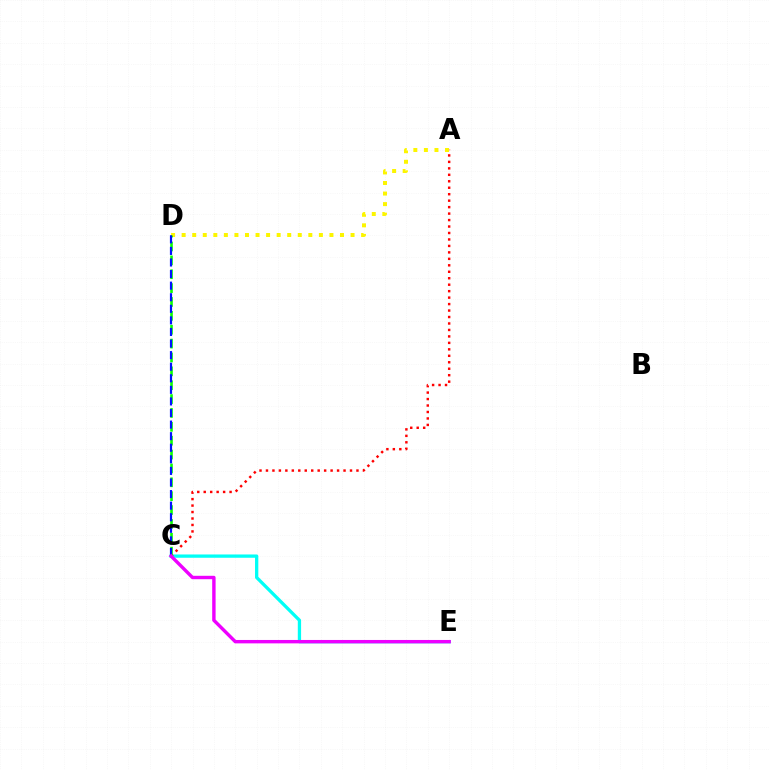{('C', 'E'): [{'color': '#00fff6', 'line_style': 'solid', 'thickness': 2.37}, {'color': '#ee00ff', 'line_style': 'solid', 'thickness': 2.45}], ('A', 'C'): [{'color': '#ff0000', 'line_style': 'dotted', 'thickness': 1.76}], ('A', 'D'): [{'color': '#fcf500', 'line_style': 'dotted', 'thickness': 2.87}], ('C', 'D'): [{'color': '#08ff00', 'line_style': 'dashed', 'thickness': 1.88}, {'color': '#0010ff', 'line_style': 'dashed', 'thickness': 1.57}]}